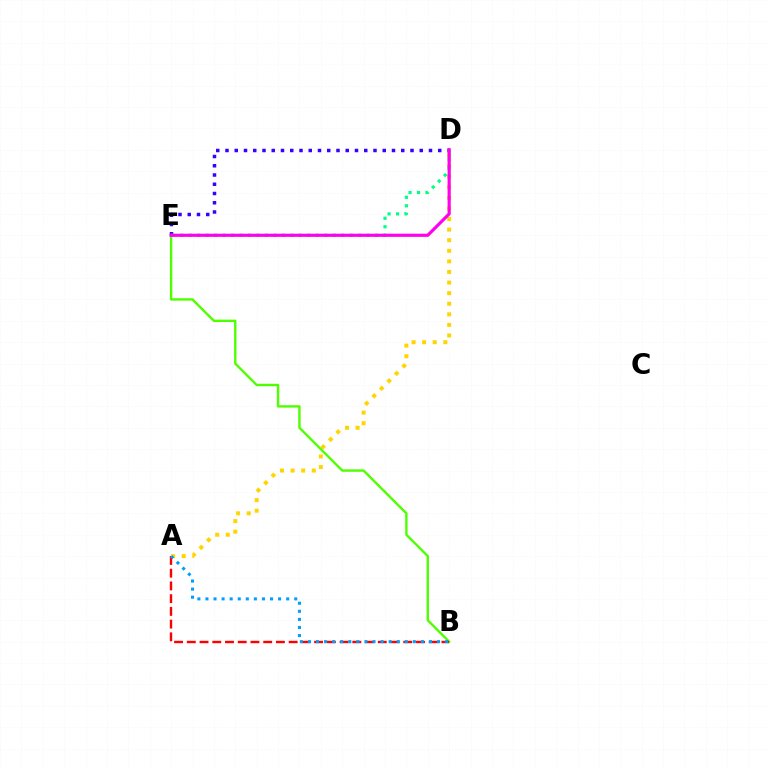{('A', 'D'): [{'color': '#ffd500', 'line_style': 'dotted', 'thickness': 2.88}], ('B', 'E'): [{'color': '#4fff00', 'line_style': 'solid', 'thickness': 1.72}], ('A', 'B'): [{'color': '#ff0000', 'line_style': 'dashed', 'thickness': 1.73}, {'color': '#009eff', 'line_style': 'dotted', 'thickness': 2.19}], ('D', 'E'): [{'color': '#3700ff', 'line_style': 'dotted', 'thickness': 2.51}, {'color': '#00ff86', 'line_style': 'dotted', 'thickness': 2.3}, {'color': '#ff00ed', 'line_style': 'solid', 'thickness': 2.28}]}